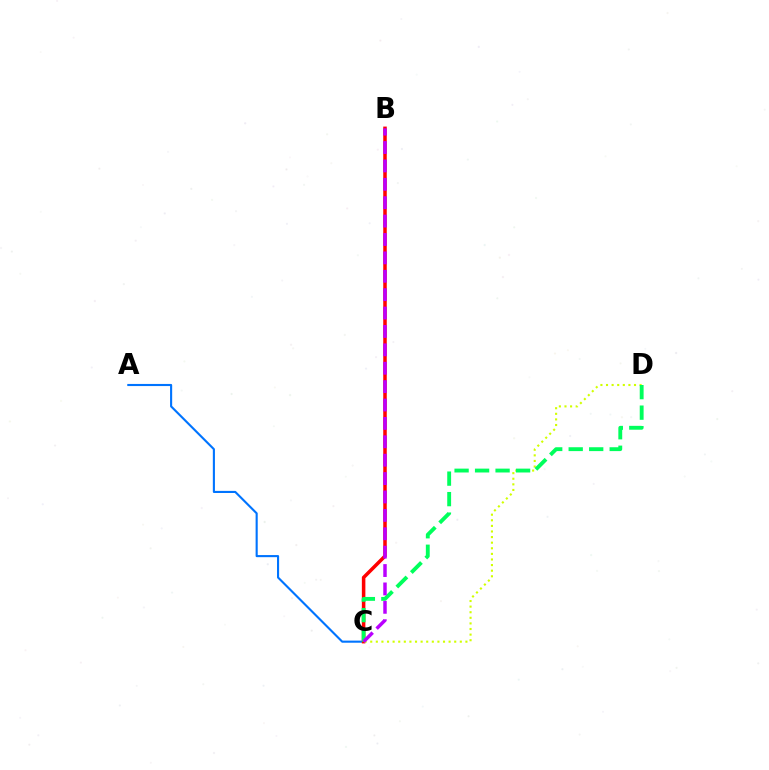{('A', 'C'): [{'color': '#0074ff', 'line_style': 'solid', 'thickness': 1.52}], ('B', 'C'): [{'color': '#ff0000', 'line_style': 'solid', 'thickness': 2.54}, {'color': '#b900ff', 'line_style': 'dashed', 'thickness': 2.5}], ('C', 'D'): [{'color': '#d1ff00', 'line_style': 'dotted', 'thickness': 1.52}, {'color': '#00ff5c', 'line_style': 'dashed', 'thickness': 2.78}]}